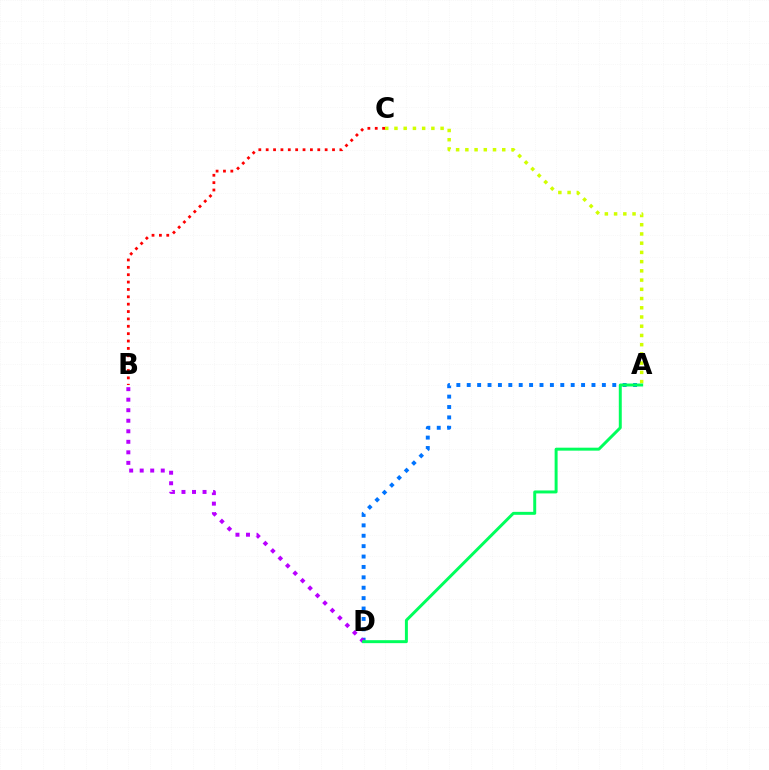{('A', 'D'): [{'color': '#0074ff', 'line_style': 'dotted', 'thickness': 2.82}, {'color': '#00ff5c', 'line_style': 'solid', 'thickness': 2.13}], ('B', 'C'): [{'color': '#ff0000', 'line_style': 'dotted', 'thickness': 2.0}], ('A', 'C'): [{'color': '#d1ff00', 'line_style': 'dotted', 'thickness': 2.51}], ('B', 'D'): [{'color': '#b900ff', 'line_style': 'dotted', 'thickness': 2.86}]}